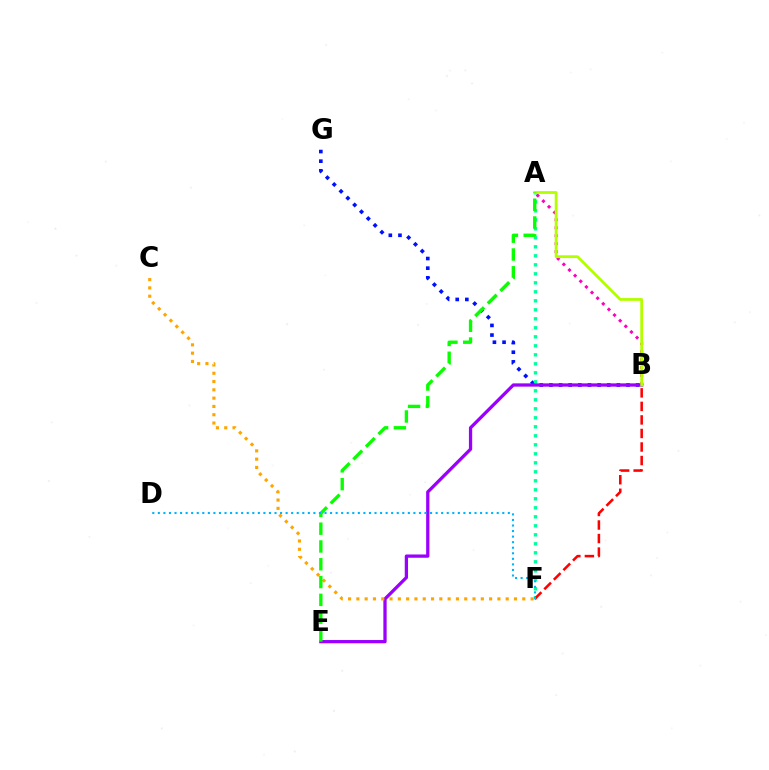{('B', 'G'): [{'color': '#0010ff', 'line_style': 'dotted', 'thickness': 2.62}], ('A', 'F'): [{'color': '#00ff9d', 'line_style': 'dotted', 'thickness': 2.45}], ('B', 'F'): [{'color': '#ff0000', 'line_style': 'dashed', 'thickness': 1.84}], ('A', 'B'): [{'color': '#ff00bd', 'line_style': 'dotted', 'thickness': 2.16}, {'color': '#b3ff00', 'line_style': 'solid', 'thickness': 2.01}], ('B', 'E'): [{'color': '#9b00ff', 'line_style': 'solid', 'thickness': 2.35}], ('C', 'F'): [{'color': '#ffa500', 'line_style': 'dotted', 'thickness': 2.25}], ('A', 'E'): [{'color': '#08ff00', 'line_style': 'dashed', 'thickness': 2.42}], ('D', 'F'): [{'color': '#00b5ff', 'line_style': 'dotted', 'thickness': 1.51}]}